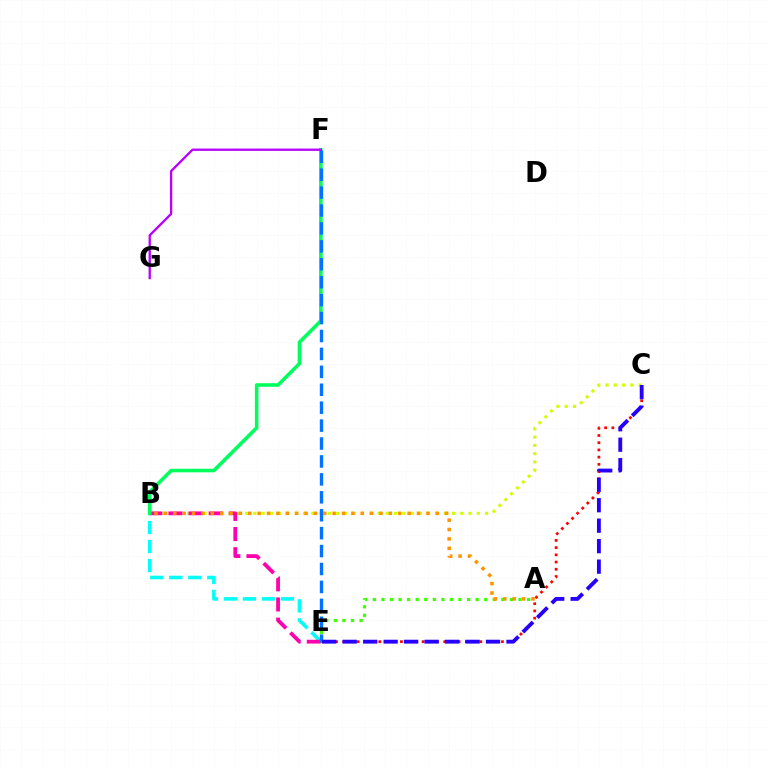{('B', 'C'): [{'color': '#d1ff00', 'line_style': 'dotted', 'thickness': 2.25}], ('B', 'E'): [{'color': '#00fff6', 'line_style': 'dashed', 'thickness': 2.58}, {'color': '#ff00ac', 'line_style': 'dashed', 'thickness': 2.74}], ('C', 'E'): [{'color': '#ff0000', 'line_style': 'dotted', 'thickness': 1.96}, {'color': '#2500ff', 'line_style': 'dashed', 'thickness': 2.78}], ('B', 'F'): [{'color': '#00ff5c', 'line_style': 'solid', 'thickness': 2.57}], ('A', 'E'): [{'color': '#3dff00', 'line_style': 'dotted', 'thickness': 2.33}], ('E', 'F'): [{'color': '#0074ff', 'line_style': 'dashed', 'thickness': 2.43}], ('F', 'G'): [{'color': '#b900ff', 'line_style': 'solid', 'thickness': 1.67}], ('A', 'B'): [{'color': '#ff9400', 'line_style': 'dotted', 'thickness': 2.55}]}